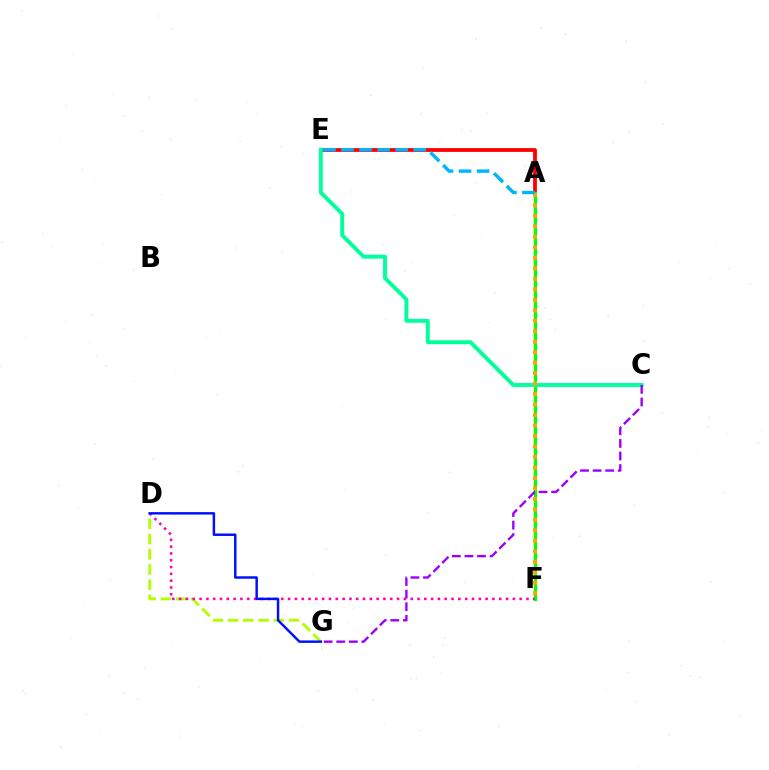{('A', 'E'): [{'color': '#ff0000', 'line_style': 'solid', 'thickness': 2.73}, {'color': '#00b5ff', 'line_style': 'dashed', 'thickness': 2.45}], ('A', 'F'): [{'color': '#08ff00', 'line_style': 'solid', 'thickness': 2.34}, {'color': '#ffa500', 'line_style': 'dotted', 'thickness': 2.85}], ('D', 'G'): [{'color': '#b3ff00', 'line_style': 'dashed', 'thickness': 2.07}, {'color': '#0010ff', 'line_style': 'solid', 'thickness': 1.77}], ('D', 'F'): [{'color': '#ff00bd', 'line_style': 'dotted', 'thickness': 1.85}], ('C', 'E'): [{'color': '#00ff9d', 'line_style': 'solid', 'thickness': 2.82}], ('C', 'G'): [{'color': '#9b00ff', 'line_style': 'dashed', 'thickness': 1.71}]}